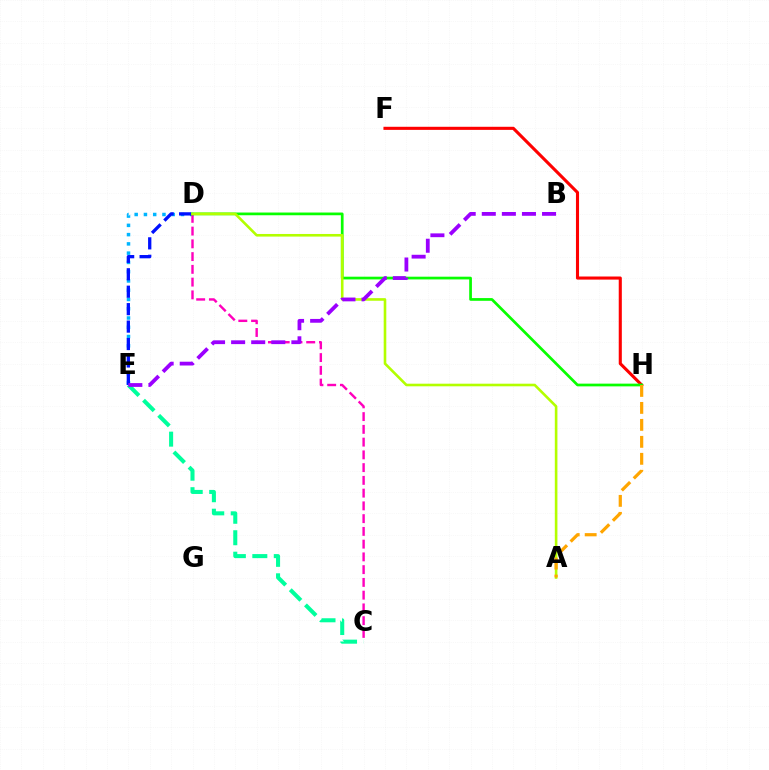{('D', 'E'): [{'color': '#00b5ff', 'line_style': 'dotted', 'thickness': 2.52}, {'color': '#0010ff', 'line_style': 'dashed', 'thickness': 2.37}], ('C', 'D'): [{'color': '#ff00bd', 'line_style': 'dashed', 'thickness': 1.73}], ('C', 'E'): [{'color': '#00ff9d', 'line_style': 'dashed', 'thickness': 2.92}], ('F', 'H'): [{'color': '#ff0000', 'line_style': 'solid', 'thickness': 2.23}], ('D', 'H'): [{'color': '#08ff00', 'line_style': 'solid', 'thickness': 1.96}], ('A', 'D'): [{'color': '#b3ff00', 'line_style': 'solid', 'thickness': 1.88}], ('B', 'E'): [{'color': '#9b00ff', 'line_style': 'dashed', 'thickness': 2.73}], ('A', 'H'): [{'color': '#ffa500', 'line_style': 'dashed', 'thickness': 2.31}]}